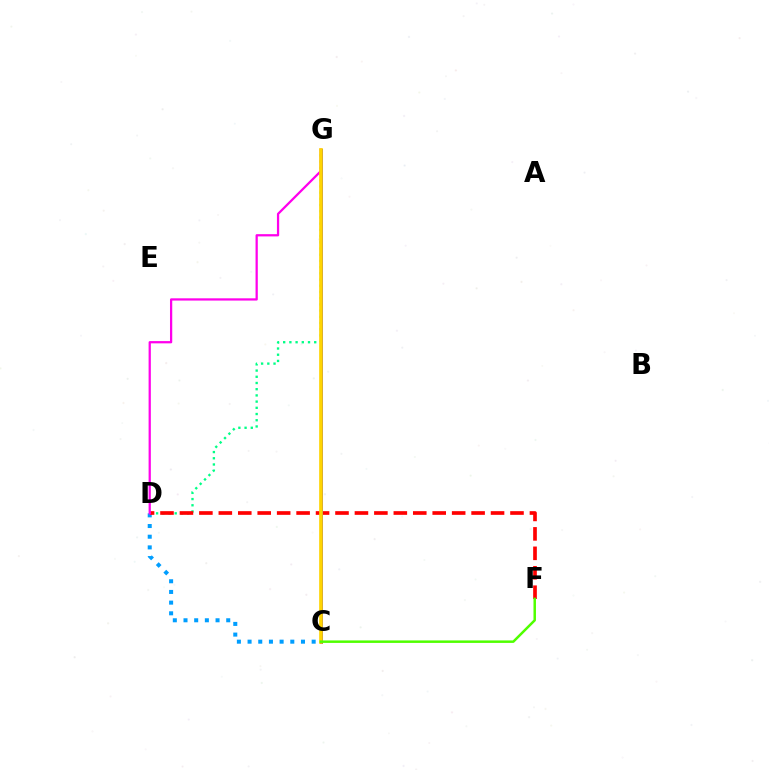{('D', 'G'): [{'color': '#00ff86', 'line_style': 'dotted', 'thickness': 1.69}, {'color': '#ff00ed', 'line_style': 'solid', 'thickness': 1.62}], ('C', 'D'): [{'color': '#009eff', 'line_style': 'dotted', 'thickness': 2.9}], ('D', 'F'): [{'color': '#ff0000', 'line_style': 'dashed', 'thickness': 2.64}], ('C', 'G'): [{'color': '#3700ff', 'line_style': 'solid', 'thickness': 2.17}, {'color': '#ffd500', 'line_style': 'solid', 'thickness': 2.64}], ('C', 'F'): [{'color': '#4fff00', 'line_style': 'solid', 'thickness': 1.79}]}